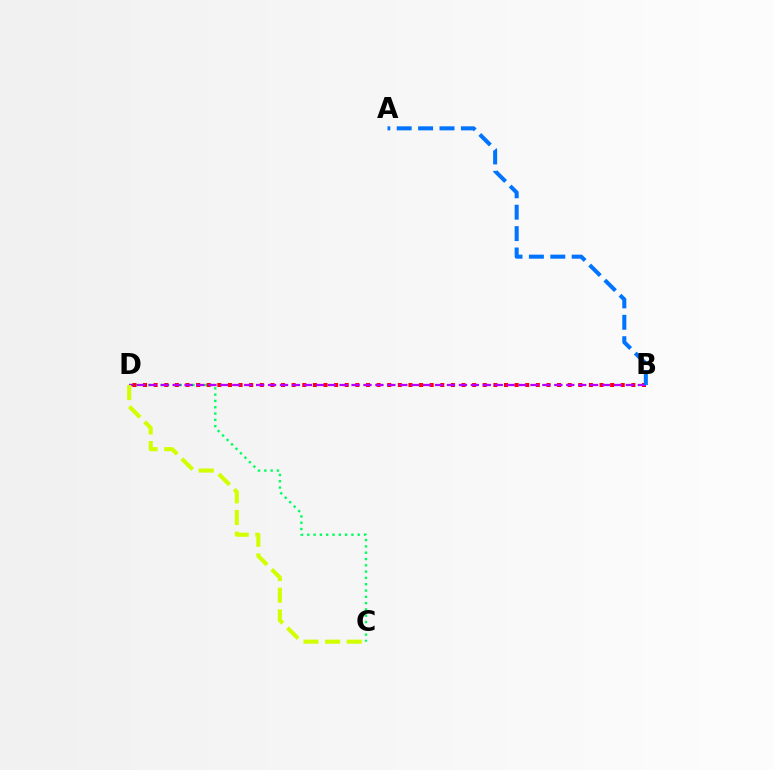{('C', 'D'): [{'color': '#00ff5c', 'line_style': 'dotted', 'thickness': 1.71}, {'color': '#d1ff00', 'line_style': 'dashed', 'thickness': 2.94}], ('B', 'D'): [{'color': '#ff0000', 'line_style': 'dotted', 'thickness': 2.88}, {'color': '#b900ff', 'line_style': 'dashed', 'thickness': 1.62}], ('A', 'B'): [{'color': '#0074ff', 'line_style': 'dashed', 'thickness': 2.91}]}